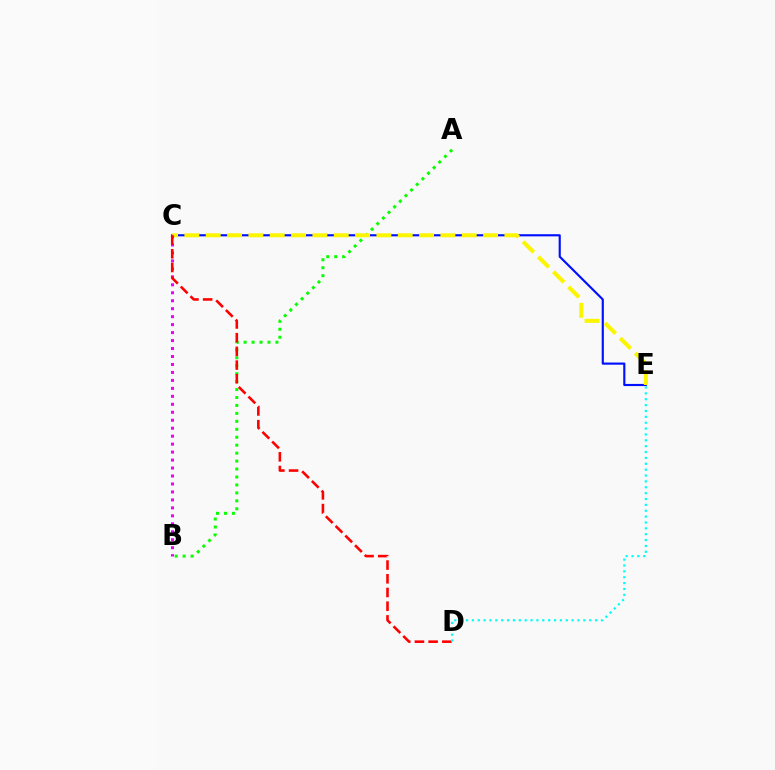{('A', 'B'): [{'color': '#08ff00', 'line_style': 'dotted', 'thickness': 2.16}], ('C', 'E'): [{'color': '#0010ff', 'line_style': 'solid', 'thickness': 1.55}, {'color': '#fcf500', 'line_style': 'dashed', 'thickness': 2.9}], ('B', 'C'): [{'color': '#ee00ff', 'line_style': 'dotted', 'thickness': 2.16}], ('C', 'D'): [{'color': '#ff0000', 'line_style': 'dashed', 'thickness': 1.86}], ('D', 'E'): [{'color': '#00fff6', 'line_style': 'dotted', 'thickness': 1.59}]}